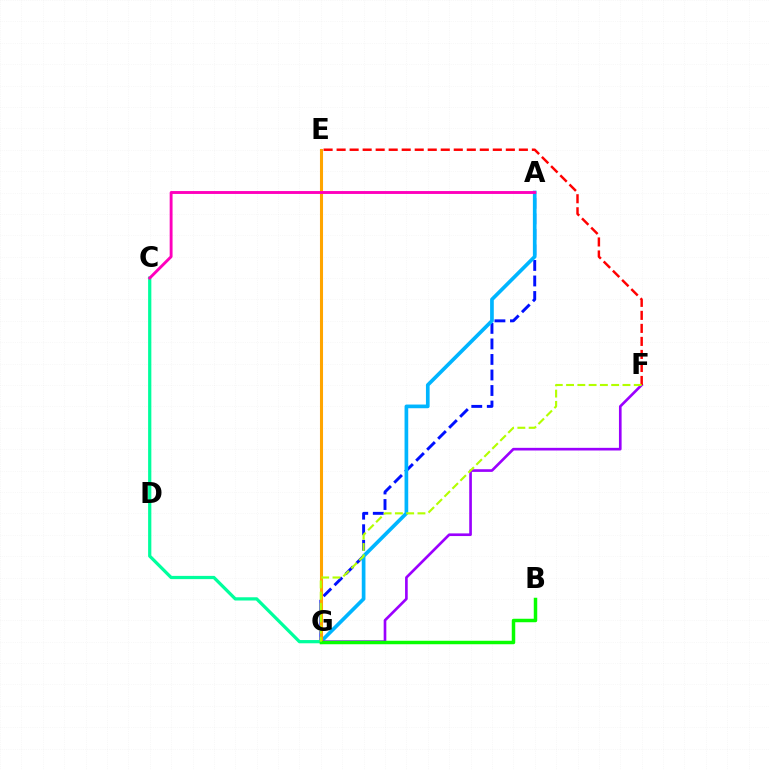{('A', 'G'): [{'color': '#0010ff', 'line_style': 'dashed', 'thickness': 2.11}, {'color': '#00b5ff', 'line_style': 'solid', 'thickness': 2.65}], ('F', 'G'): [{'color': '#9b00ff', 'line_style': 'solid', 'thickness': 1.91}, {'color': '#b3ff00', 'line_style': 'dashed', 'thickness': 1.53}], ('C', 'G'): [{'color': '#00ff9d', 'line_style': 'solid', 'thickness': 2.33}], ('E', 'G'): [{'color': '#ffa500', 'line_style': 'solid', 'thickness': 2.21}], ('A', 'C'): [{'color': '#ff00bd', 'line_style': 'solid', 'thickness': 2.08}], ('B', 'G'): [{'color': '#08ff00', 'line_style': 'solid', 'thickness': 2.51}], ('E', 'F'): [{'color': '#ff0000', 'line_style': 'dashed', 'thickness': 1.77}]}